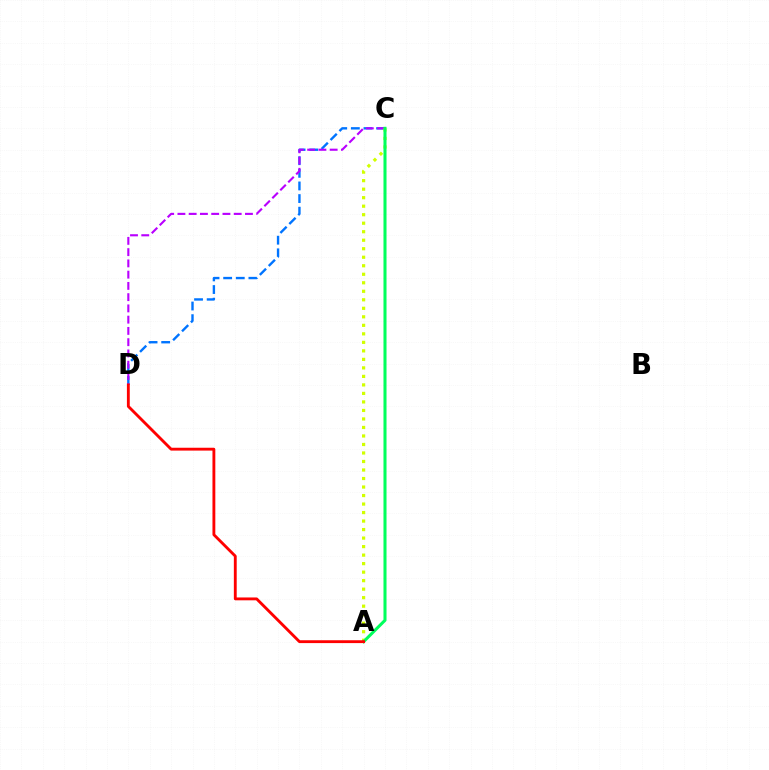{('C', 'D'): [{'color': '#0074ff', 'line_style': 'dashed', 'thickness': 1.71}, {'color': '#b900ff', 'line_style': 'dashed', 'thickness': 1.53}], ('A', 'C'): [{'color': '#d1ff00', 'line_style': 'dotted', 'thickness': 2.31}, {'color': '#00ff5c', 'line_style': 'solid', 'thickness': 2.19}], ('A', 'D'): [{'color': '#ff0000', 'line_style': 'solid', 'thickness': 2.05}]}